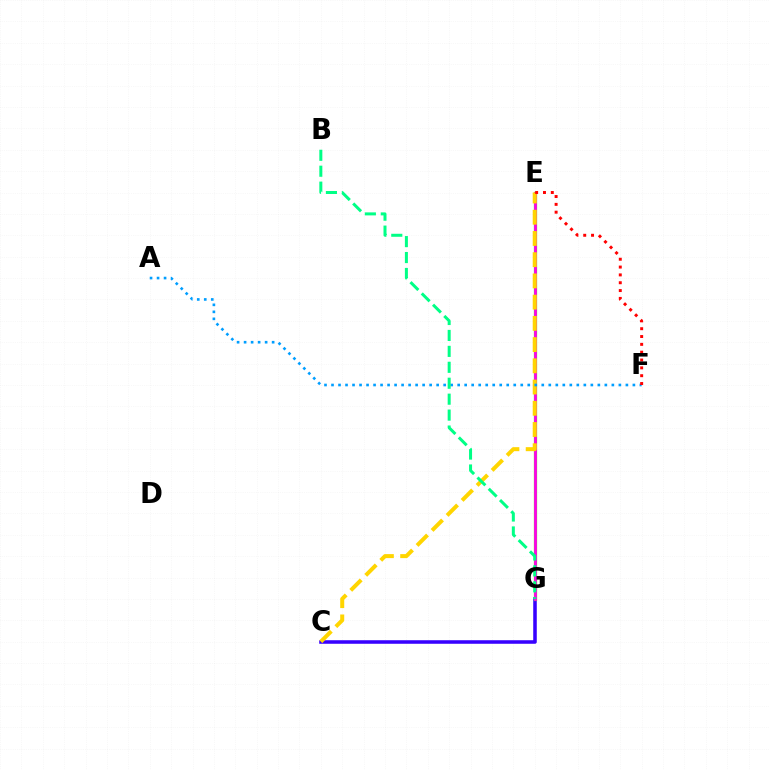{('C', 'G'): [{'color': '#3700ff', 'line_style': 'solid', 'thickness': 2.55}], ('E', 'G'): [{'color': '#4fff00', 'line_style': 'solid', 'thickness': 2.35}, {'color': '#ff00ed', 'line_style': 'solid', 'thickness': 2.0}], ('C', 'E'): [{'color': '#ffd500', 'line_style': 'dashed', 'thickness': 2.88}], ('A', 'F'): [{'color': '#009eff', 'line_style': 'dotted', 'thickness': 1.9}], ('B', 'G'): [{'color': '#00ff86', 'line_style': 'dashed', 'thickness': 2.16}], ('E', 'F'): [{'color': '#ff0000', 'line_style': 'dotted', 'thickness': 2.13}]}